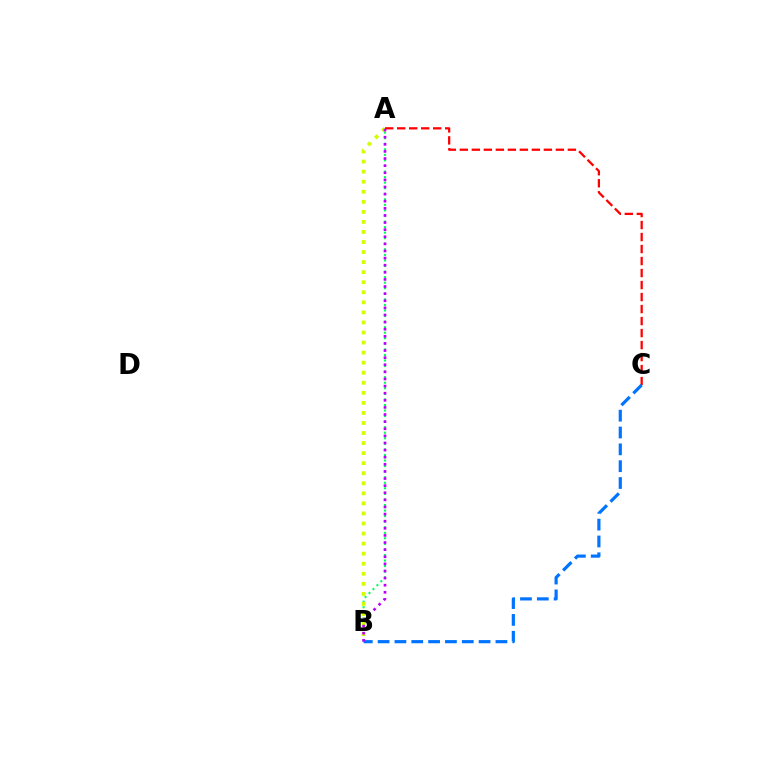{('A', 'B'): [{'color': '#00ff5c', 'line_style': 'dotted', 'thickness': 1.51}, {'color': '#d1ff00', 'line_style': 'dotted', 'thickness': 2.73}, {'color': '#b900ff', 'line_style': 'dotted', 'thickness': 1.93}], ('A', 'C'): [{'color': '#ff0000', 'line_style': 'dashed', 'thickness': 1.63}], ('B', 'C'): [{'color': '#0074ff', 'line_style': 'dashed', 'thickness': 2.29}]}